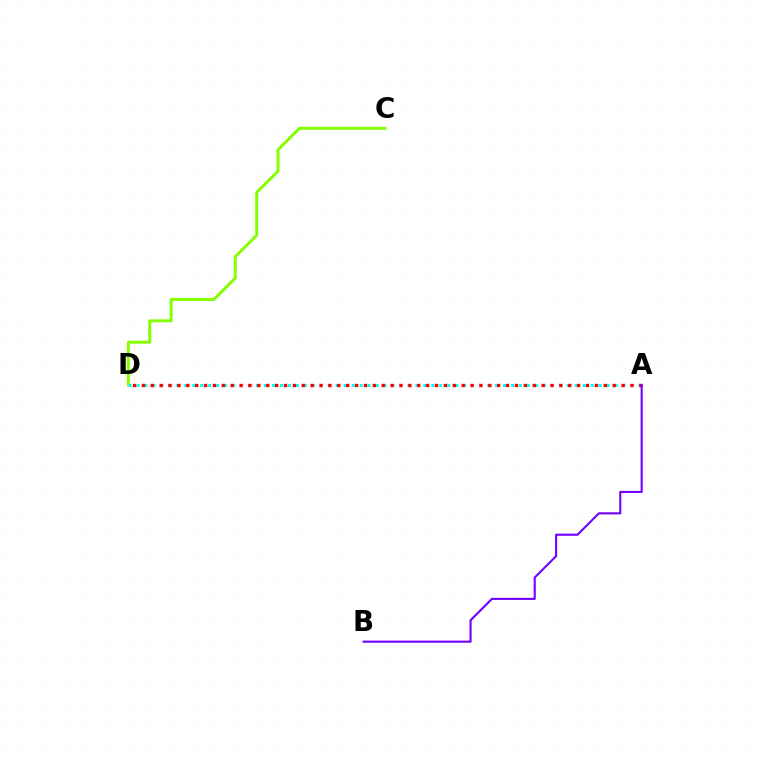{('C', 'D'): [{'color': '#84ff00', 'line_style': 'solid', 'thickness': 2.14}], ('A', 'D'): [{'color': '#00fff6', 'line_style': 'dotted', 'thickness': 2.17}, {'color': '#ff0000', 'line_style': 'dotted', 'thickness': 2.41}], ('A', 'B'): [{'color': '#7200ff', 'line_style': 'solid', 'thickness': 1.52}]}